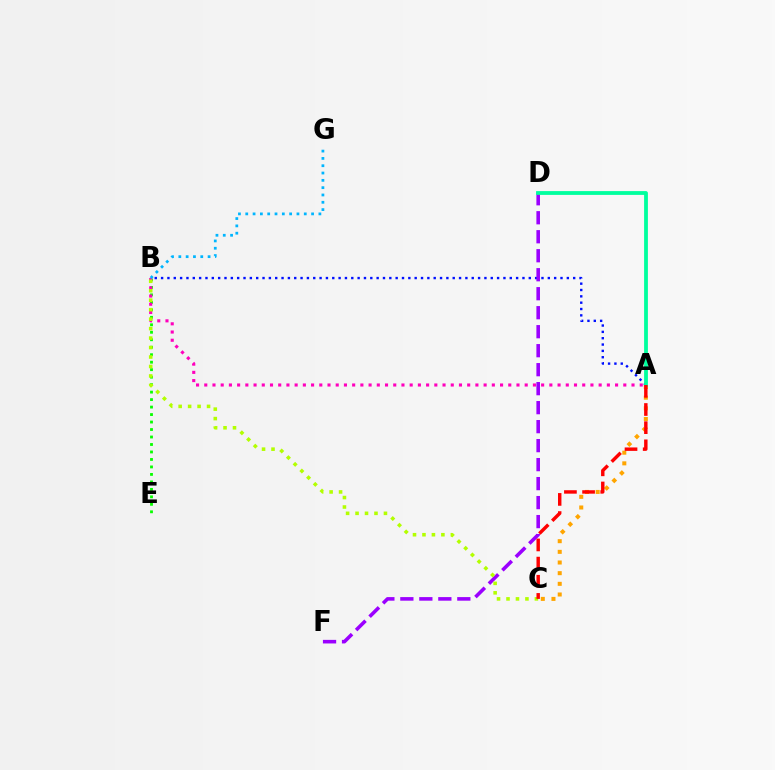{('A', 'B'): [{'color': '#0010ff', 'line_style': 'dotted', 'thickness': 1.72}, {'color': '#ff00bd', 'line_style': 'dotted', 'thickness': 2.23}], ('B', 'E'): [{'color': '#08ff00', 'line_style': 'dotted', 'thickness': 2.03}], ('A', 'C'): [{'color': '#ffa500', 'line_style': 'dotted', 'thickness': 2.9}, {'color': '#ff0000', 'line_style': 'dashed', 'thickness': 2.47}], ('B', 'G'): [{'color': '#00b5ff', 'line_style': 'dotted', 'thickness': 1.99}], ('D', 'F'): [{'color': '#9b00ff', 'line_style': 'dashed', 'thickness': 2.58}], ('B', 'C'): [{'color': '#b3ff00', 'line_style': 'dotted', 'thickness': 2.57}], ('A', 'D'): [{'color': '#00ff9d', 'line_style': 'solid', 'thickness': 2.73}]}